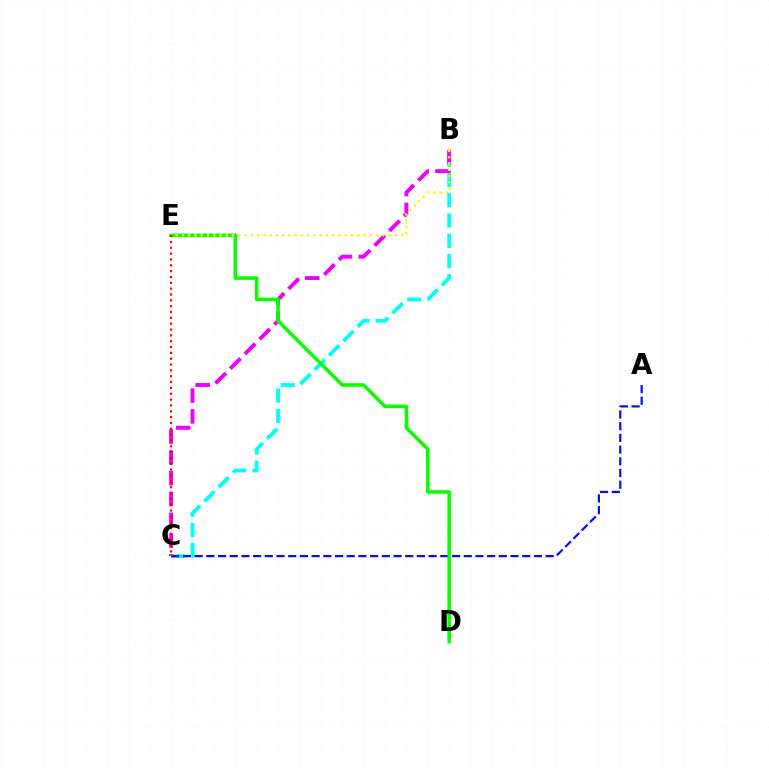{('B', 'C'): [{'color': '#00fff6', 'line_style': 'dashed', 'thickness': 2.75}, {'color': '#ee00ff', 'line_style': 'dashed', 'thickness': 2.82}], ('A', 'C'): [{'color': '#0010ff', 'line_style': 'dashed', 'thickness': 1.59}], ('D', 'E'): [{'color': '#08ff00', 'line_style': 'solid', 'thickness': 2.54}], ('B', 'E'): [{'color': '#fcf500', 'line_style': 'dotted', 'thickness': 1.7}], ('C', 'E'): [{'color': '#ff0000', 'line_style': 'dotted', 'thickness': 1.59}]}